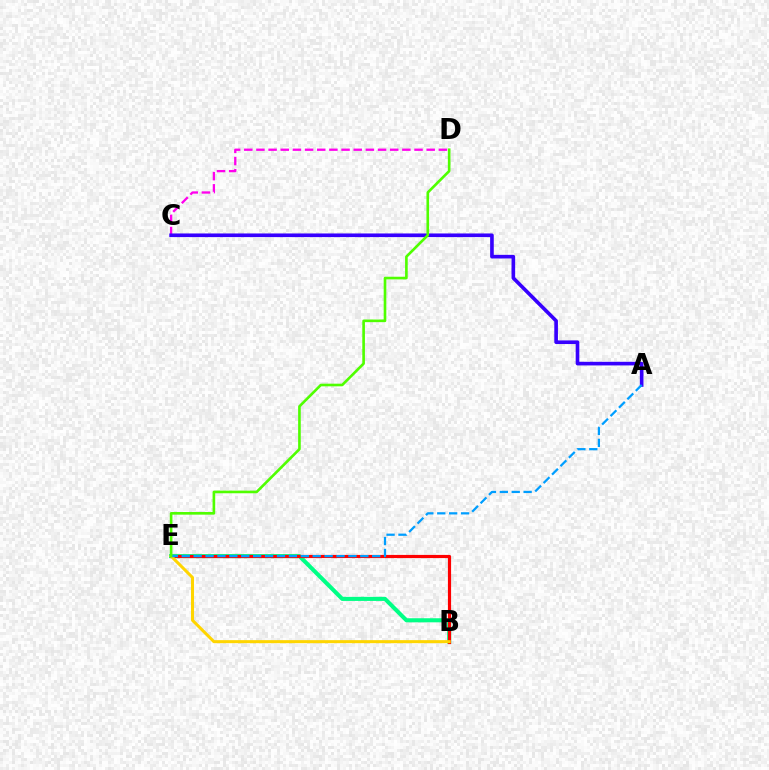{('B', 'E'): [{'color': '#00ff86', 'line_style': 'solid', 'thickness': 2.93}, {'color': '#ff0000', 'line_style': 'solid', 'thickness': 2.28}, {'color': '#ffd500', 'line_style': 'solid', 'thickness': 2.18}], ('C', 'D'): [{'color': '#ff00ed', 'line_style': 'dashed', 'thickness': 1.65}], ('A', 'C'): [{'color': '#3700ff', 'line_style': 'solid', 'thickness': 2.62}], ('A', 'E'): [{'color': '#009eff', 'line_style': 'dashed', 'thickness': 1.62}], ('D', 'E'): [{'color': '#4fff00', 'line_style': 'solid', 'thickness': 1.9}]}